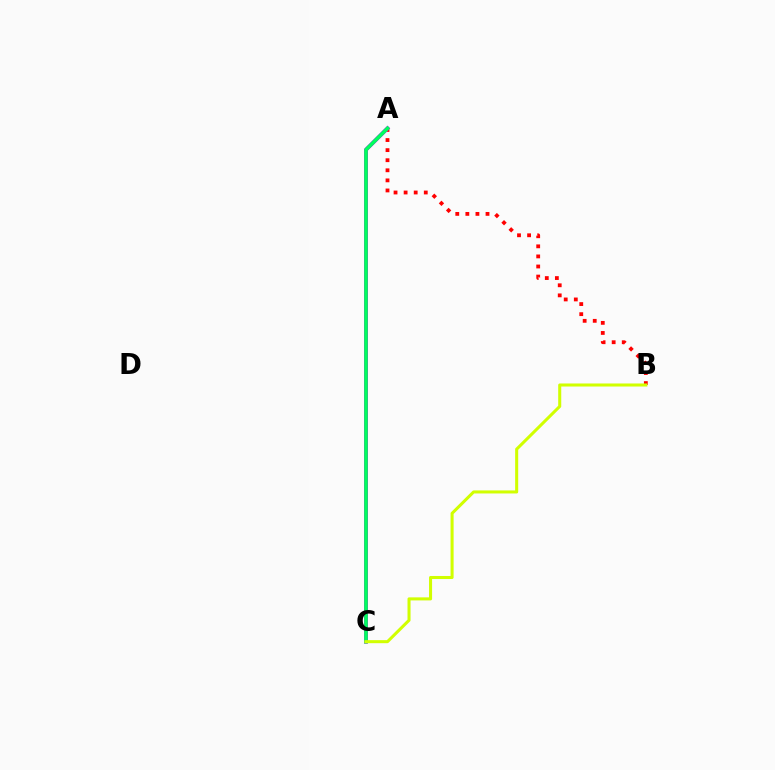{('A', 'B'): [{'color': '#ff0000', 'line_style': 'dotted', 'thickness': 2.74}], ('A', 'C'): [{'color': '#0074ff', 'line_style': 'solid', 'thickness': 2.01}, {'color': '#b900ff', 'line_style': 'solid', 'thickness': 2.79}, {'color': '#00ff5c', 'line_style': 'solid', 'thickness': 2.58}], ('B', 'C'): [{'color': '#d1ff00', 'line_style': 'solid', 'thickness': 2.19}]}